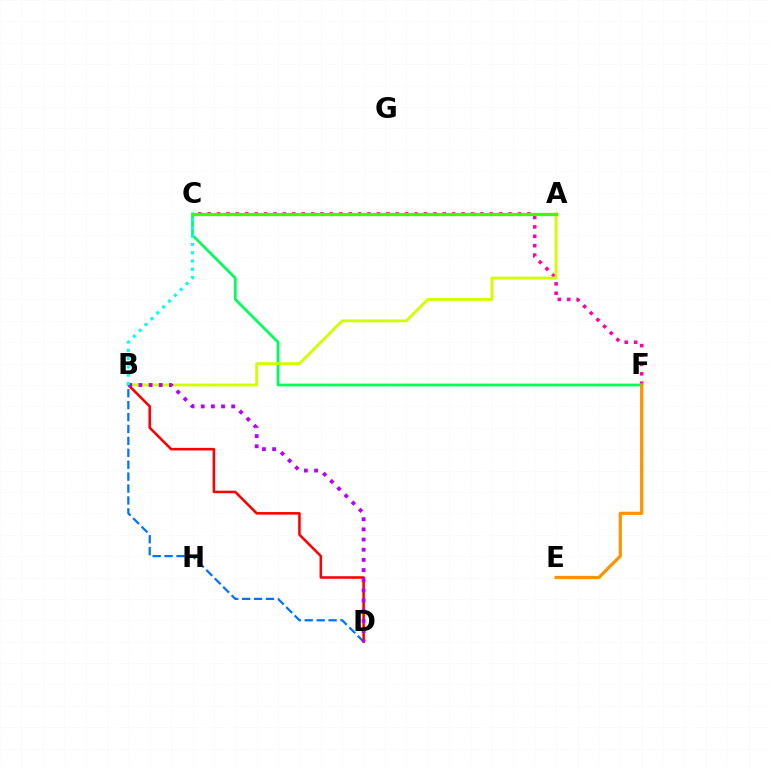{('B', 'D'): [{'color': '#ff0000', 'line_style': 'solid', 'thickness': 1.84}, {'color': '#0074ff', 'line_style': 'dashed', 'thickness': 1.62}, {'color': '#b900ff', 'line_style': 'dotted', 'thickness': 2.76}], ('C', 'F'): [{'color': '#ff00ac', 'line_style': 'dotted', 'thickness': 2.56}, {'color': '#00ff5c', 'line_style': 'solid', 'thickness': 1.99}], ('E', 'F'): [{'color': '#ff9400', 'line_style': 'solid', 'thickness': 2.32}], ('A', 'B'): [{'color': '#d1ff00', 'line_style': 'solid', 'thickness': 2.07}], ('A', 'C'): [{'color': '#2500ff', 'line_style': 'dotted', 'thickness': 2.06}, {'color': '#3dff00', 'line_style': 'solid', 'thickness': 2.35}], ('B', 'C'): [{'color': '#00fff6', 'line_style': 'dotted', 'thickness': 2.25}]}